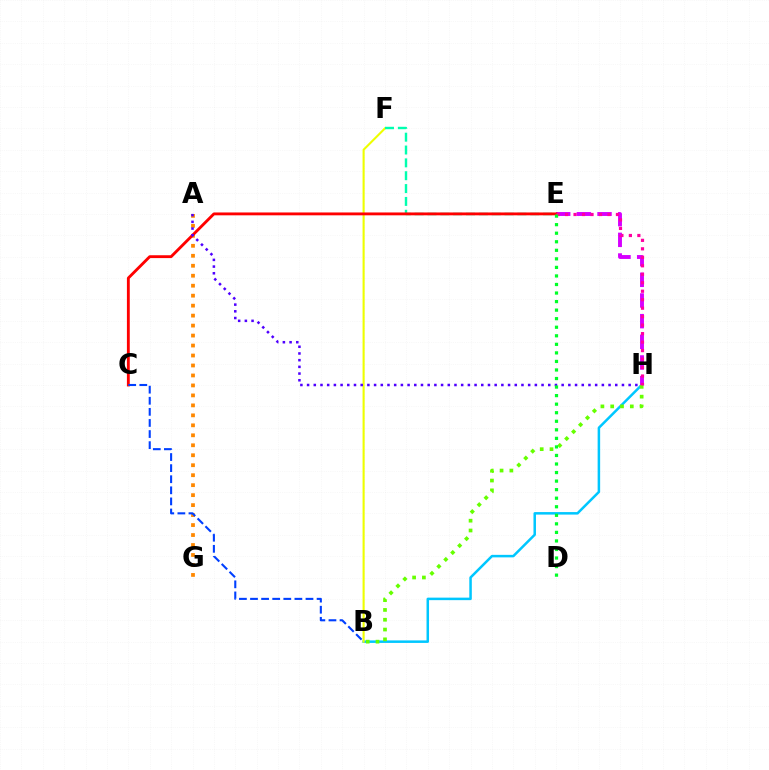{('A', 'G'): [{'color': '#ff8800', 'line_style': 'dotted', 'thickness': 2.71}], ('B', 'H'): [{'color': '#00c7ff', 'line_style': 'solid', 'thickness': 1.81}, {'color': '#66ff00', 'line_style': 'dotted', 'thickness': 2.66}], ('B', 'F'): [{'color': '#eeff00', 'line_style': 'solid', 'thickness': 1.51}], ('E', 'H'): [{'color': '#d600ff', 'line_style': 'dashed', 'thickness': 2.81}, {'color': '#ff00a0', 'line_style': 'dotted', 'thickness': 2.3}], ('E', 'F'): [{'color': '#00ffaf', 'line_style': 'dashed', 'thickness': 1.75}], ('C', 'E'): [{'color': '#ff0000', 'line_style': 'solid', 'thickness': 2.06}], ('B', 'C'): [{'color': '#003fff', 'line_style': 'dashed', 'thickness': 1.51}], ('A', 'H'): [{'color': '#4f00ff', 'line_style': 'dotted', 'thickness': 1.82}], ('D', 'E'): [{'color': '#00ff27', 'line_style': 'dotted', 'thickness': 2.32}]}